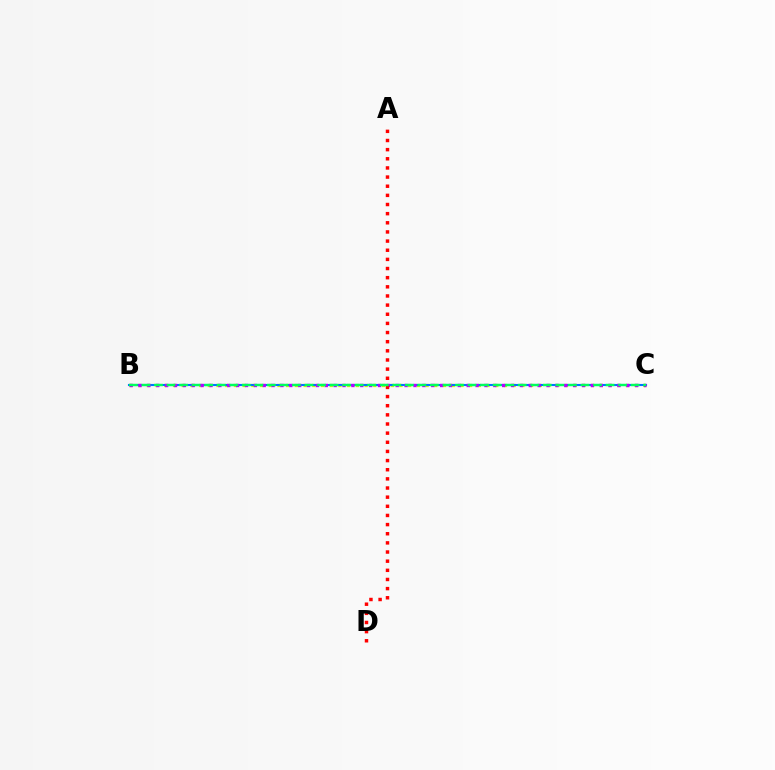{('B', 'C'): [{'color': '#d1ff00', 'line_style': 'dotted', 'thickness': 2.37}, {'color': '#0074ff', 'line_style': 'solid', 'thickness': 1.52}, {'color': '#b900ff', 'line_style': 'dotted', 'thickness': 2.41}, {'color': '#00ff5c', 'line_style': 'dashed', 'thickness': 1.7}], ('A', 'D'): [{'color': '#ff0000', 'line_style': 'dotted', 'thickness': 2.48}]}